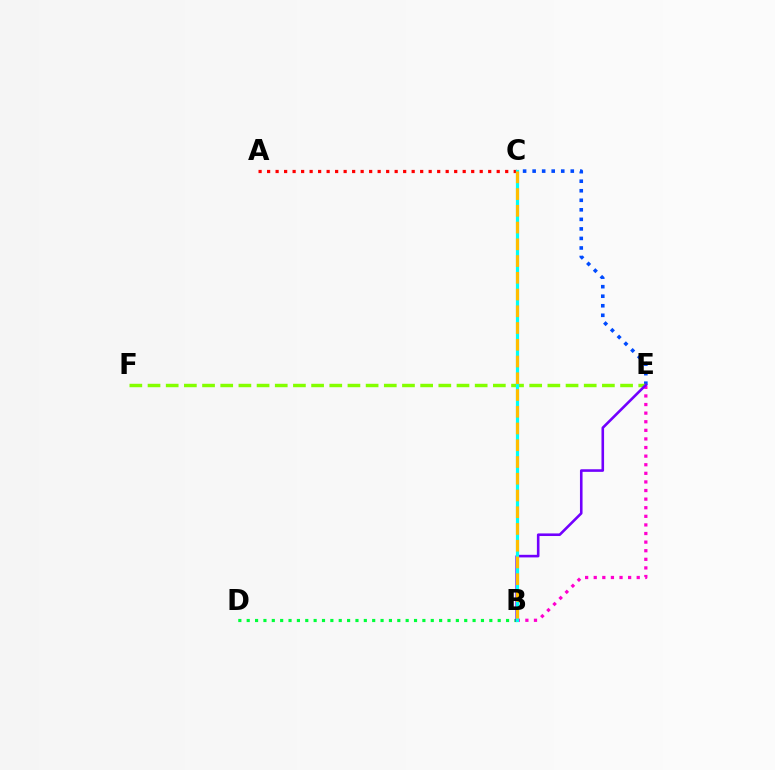{('C', 'E'): [{'color': '#004bff', 'line_style': 'dotted', 'thickness': 2.59}], ('E', 'F'): [{'color': '#84ff00', 'line_style': 'dashed', 'thickness': 2.47}], ('B', 'D'): [{'color': '#00ff39', 'line_style': 'dotted', 'thickness': 2.27}], ('A', 'C'): [{'color': '#ff0000', 'line_style': 'dotted', 'thickness': 2.31}], ('B', 'E'): [{'color': '#ff00cf', 'line_style': 'dotted', 'thickness': 2.34}, {'color': '#7200ff', 'line_style': 'solid', 'thickness': 1.87}], ('B', 'C'): [{'color': '#00fff6', 'line_style': 'solid', 'thickness': 2.3}, {'color': '#ffbd00', 'line_style': 'dashed', 'thickness': 2.27}]}